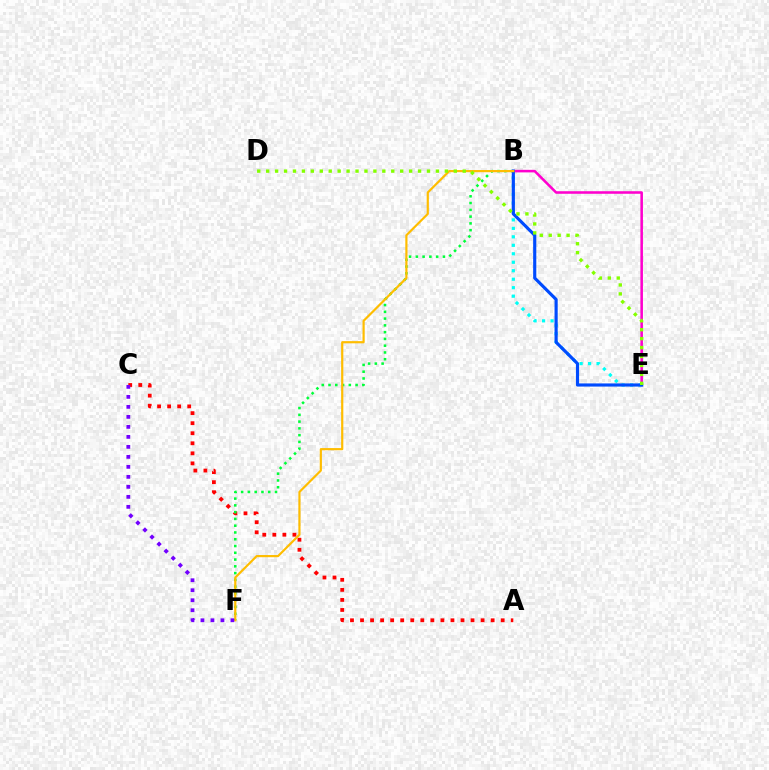{('B', 'E'): [{'color': '#ff00cf', 'line_style': 'solid', 'thickness': 1.84}, {'color': '#00fff6', 'line_style': 'dotted', 'thickness': 2.3}, {'color': '#004bff', 'line_style': 'solid', 'thickness': 2.27}], ('A', 'C'): [{'color': '#ff0000', 'line_style': 'dotted', 'thickness': 2.73}], ('B', 'F'): [{'color': '#00ff39', 'line_style': 'dotted', 'thickness': 1.84}, {'color': '#ffbd00', 'line_style': 'solid', 'thickness': 1.57}], ('D', 'E'): [{'color': '#84ff00', 'line_style': 'dotted', 'thickness': 2.43}], ('C', 'F'): [{'color': '#7200ff', 'line_style': 'dotted', 'thickness': 2.72}]}